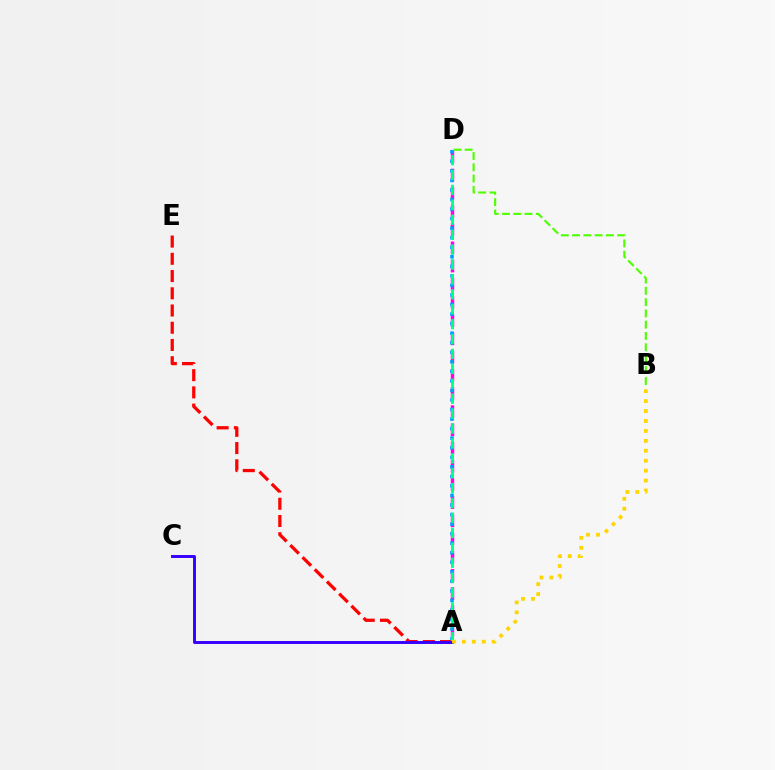{('A', 'D'): [{'color': '#ff00ed', 'line_style': 'dashed', 'thickness': 2.47}, {'color': '#009eff', 'line_style': 'dotted', 'thickness': 2.59}, {'color': '#00ff86', 'line_style': 'dashed', 'thickness': 2.03}], ('A', 'E'): [{'color': '#ff0000', 'line_style': 'dashed', 'thickness': 2.34}], ('B', 'D'): [{'color': '#4fff00', 'line_style': 'dashed', 'thickness': 1.53}], ('A', 'C'): [{'color': '#3700ff', 'line_style': 'solid', 'thickness': 2.12}], ('A', 'B'): [{'color': '#ffd500', 'line_style': 'dotted', 'thickness': 2.7}]}